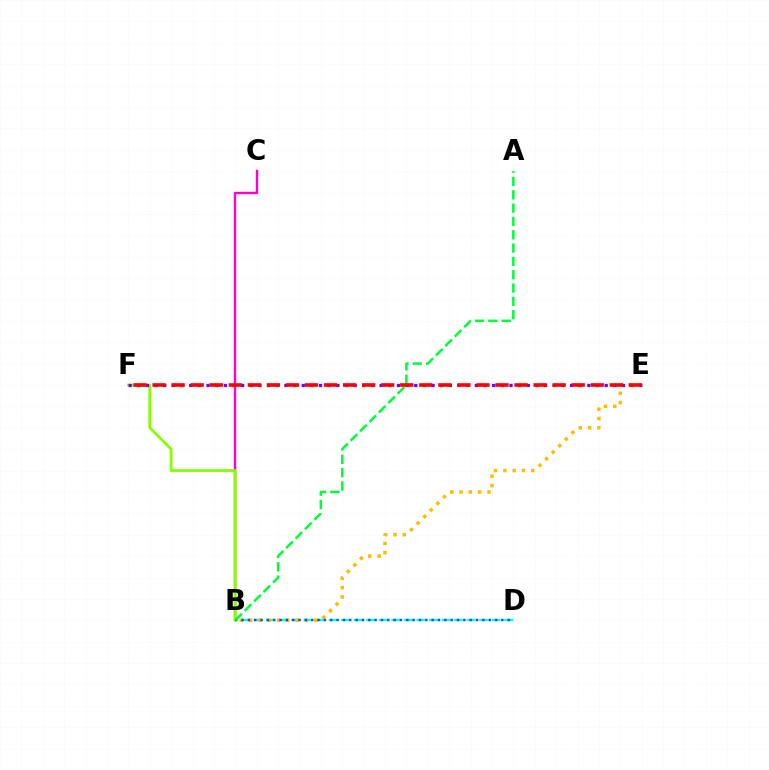{('B', 'D'): [{'color': '#00fff6', 'line_style': 'dashed', 'thickness': 1.7}, {'color': '#004bff', 'line_style': 'dotted', 'thickness': 1.72}], ('B', 'E'): [{'color': '#ffbd00', 'line_style': 'dotted', 'thickness': 2.53}], ('B', 'C'): [{'color': '#ff00cf', 'line_style': 'solid', 'thickness': 1.74}], ('B', 'F'): [{'color': '#84ff00', 'line_style': 'solid', 'thickness': 1.95}], ('A', 'B'): [{'color': '#00ff39', 'line_style': 'dashed', 'thickness': 1.81}], ('E', 'F'): [{'color': '#7200ff', 'line_style': 'dotted', 'thickness': 2.35}, {'color': '#ff0000', 'line_style': 'dashed', 'thickness': 2.59}]}